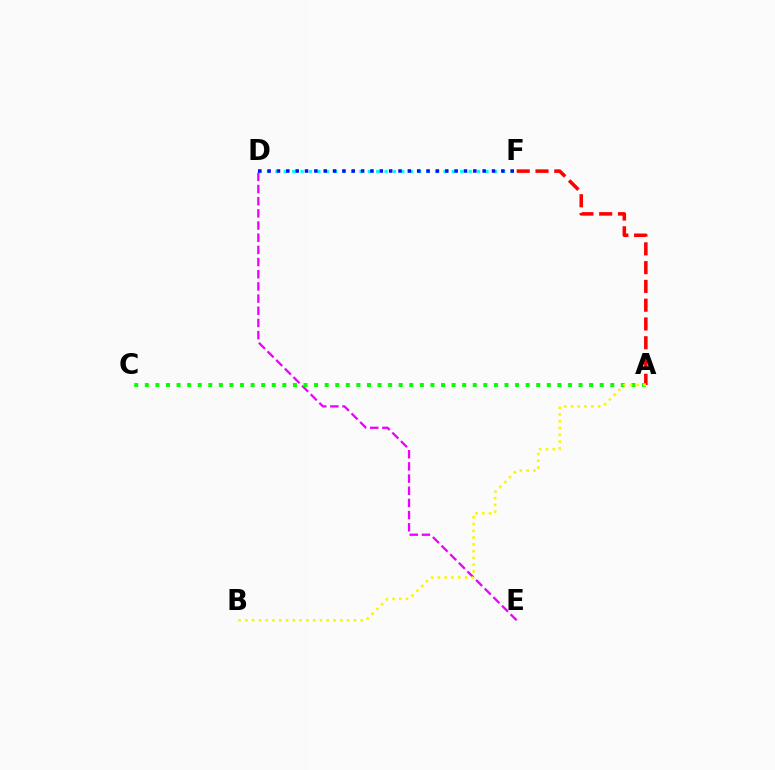{('A', 'F'): [{'color': '#ff0000', 'line_style': 'dashed', 'thickness': 2.55}], ('D', 'F'): [{'color': '#00fff6', 'line_style': 'dotted', 'thickness': 2.28}, {'color': '#0010ff', 'line_style': 'dotted', 'thickness': 2.54}], ('D', 'E'): [{'color': '#ee00ff', 'line_style': 'dashed', 'thickness': 1.65}], ('A', 'C'): [{'color': '#08ff00', 'line_style': 'dotted', 'thickness': 2.87}], ('A', 'B'): [{'color': '#fcf500', 'line_style': 'dotted', 'thickness': 1.84}]}